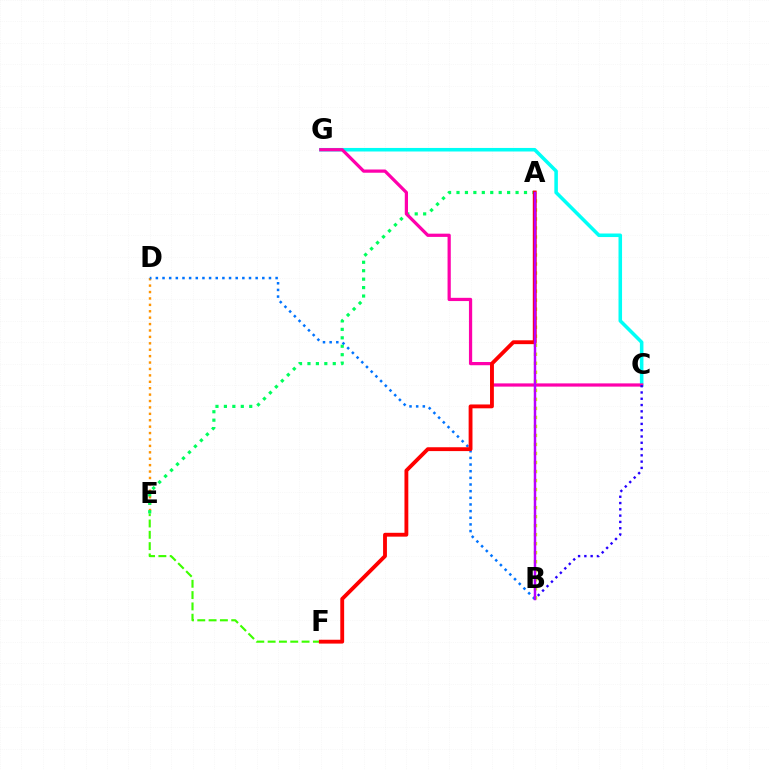{('A', 'B'): [{'color': '#d1ff00', 'line_style': 'dotted', 'thickness': 2.45}, {'color': '#b900ff', 'line_style': 'solid', 'thickness': 1.78}], ('E', 'F'): [{'color': '#3dff00', 'line_style': 'dashed', 'thickness': 1.54}], ('D', 'E'): [{'color': '#ff9400', 'line_style': 'dotted', 'thickness': 1.74}], ('A', 'E'): [{'color': '#00ff5c', 'line_style': 'dotted', 'thickness': 2.29}], ('B', 'D'): [{'color': '#0074ff', 'line_style': 'dotted', 'thickness': 1.81}], ('C', 'G'): [{'color': '#00fff6', 'line_style': 'solid', 'thickness': 2.55}, {'color': '#ff00ac', 'line_style': 'solid', 'thickness': 2.33}], ('A', 'F'): [{'color': '#ff0000', 'line_style': 'solid', 'thickness': 2.77}], ('B', 'C'): [{'color': '#2500ff', 'line_style': 'dotted', 'thickness': 1.71}]}